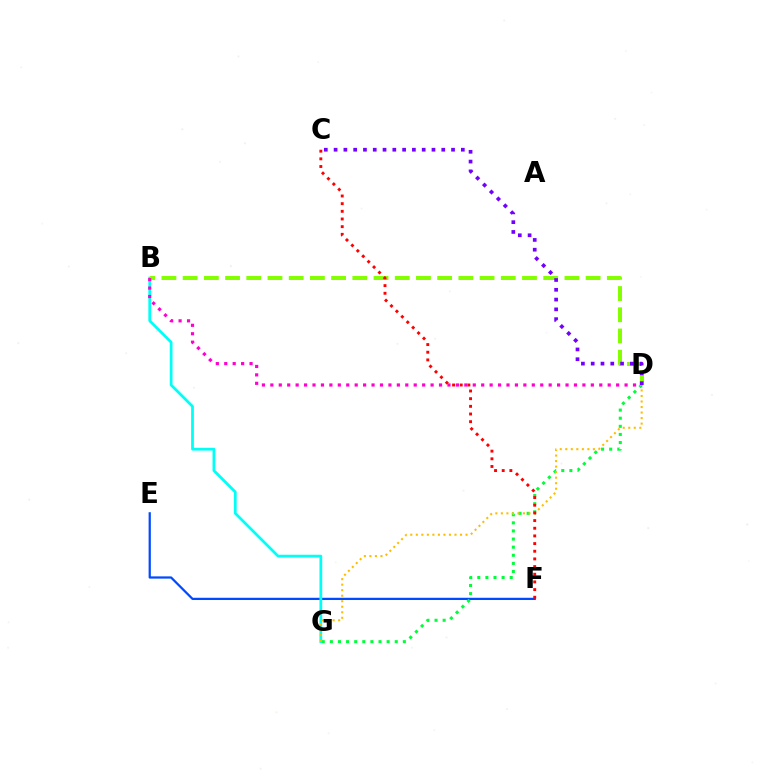{('E', 'F'): [{'color': '#004bff', 'line_style': 'solid', 'thickness': 1.61}], ('B', 'G'): [{'color': '#00fff6', 'line_style': 'solid', 'thickness': 1.99}], ('B', 'D'): [{'color': '#84ff00', 'line_style': 'dashed', 'thickness': 2.88}, {'color': '#ff00cf', 'line_style': 'dotted', 'thickness': 2.29}], ('D', 'G'): [{'color': '#00ff39', 'line_style': 'dotted', 'thickness': 2.2}, {'color': '#ffbd00', 'line_style': 'dotted', 'thickness': 1.5}], ('C', 'F'): [{'color': '#ff0000', 'line_style': 'dotted', 'thickness': 2.08}], ('C', 'D'): [{'color': '#7200ff', 'line_style': 'dotted', 'thickness': 2.66}]}